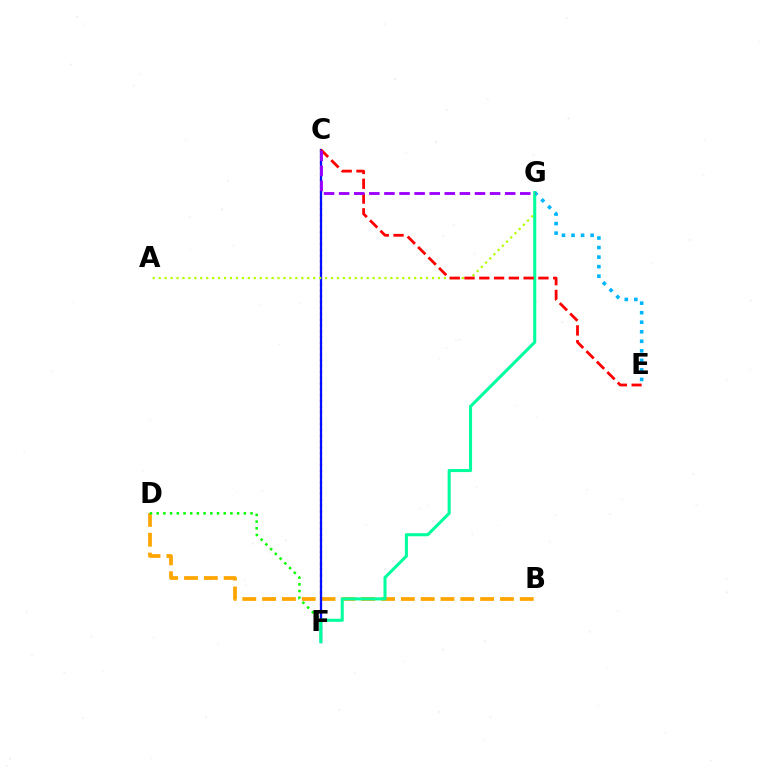{('C', 'F'): [{'color': '#ff00bd', 'line_style': 'dotted', 'thickness': 1.58}, {'color': '#0010ff', 'line_style': 'solid', 'thickness': 1.64}], ('B', 'D'): [{'color': '#ffa500', 'line_style': 'dashed', 'thickness': 2.69}], ('A', 'G'): [{'color': '#b3ff00', 'line_style': 'dotted', 'thickness': 1.61}], ('E', 'G'): [{'color': '#00b5ff', 'line_style': 'dotted', 'thickness': 2.59}], ('D', 'F'): [{'color': '#08ff00', 'line_style': 'dotted', 'thickness': 1.82}], ('F', 'G'): [{'color': '#00ff9d', 'line_style': 'solid', 'thickness': 2.2}], ('C', 'E'): [{'color': '#ff0000', 'line_style': 'dashed', 'thickness': 2.01}], ('C', 'G'): [{'color': '#9b00ff', 'line_style': 'dashed', 'thickness': 2.05}]}